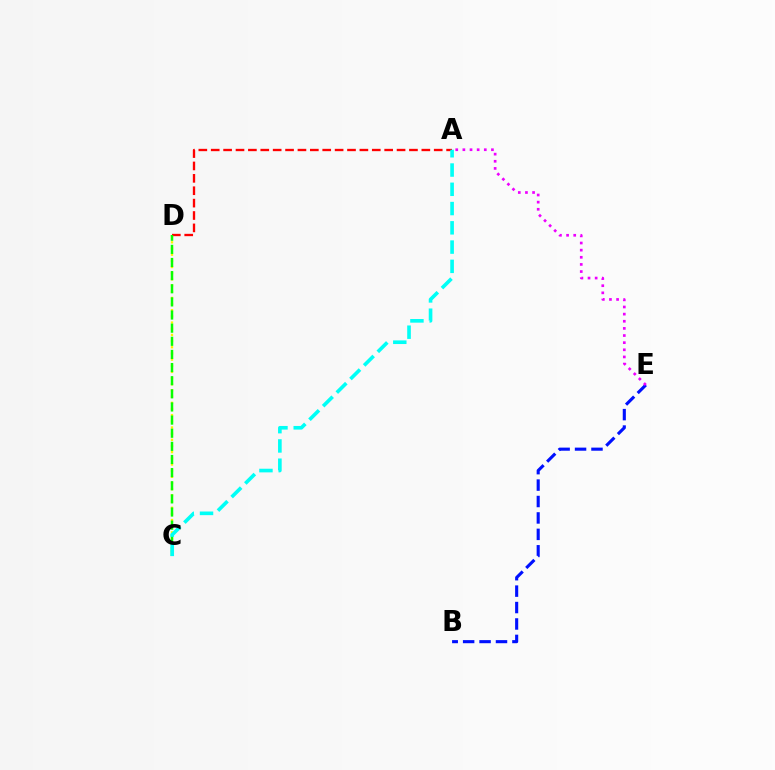{('B', 'E'): [{'color': '#0010ff', 'line_style': 'dashed', 'thickness': 2.23}], ('C', 'D'): [{'color': '#fcf500', 'line_style': 'dotted', 'thickness': 1.68}, {'color': '#08ff00', 'line_style': 'dashed', 'thickness': 1.78}], ('A', 'D'): [{'color': '#ff0000', 'line_style': 'dashed', 'thickness': 1.68}], ('A', 'E'): [{'color': '#ee00ff', 'line_style': 'dotted', 'thickness': 1.94}], ('A', 'C'): [{'color': '#00fff6', 'line_style': 'dashed', 'thickness': 2.62}]}